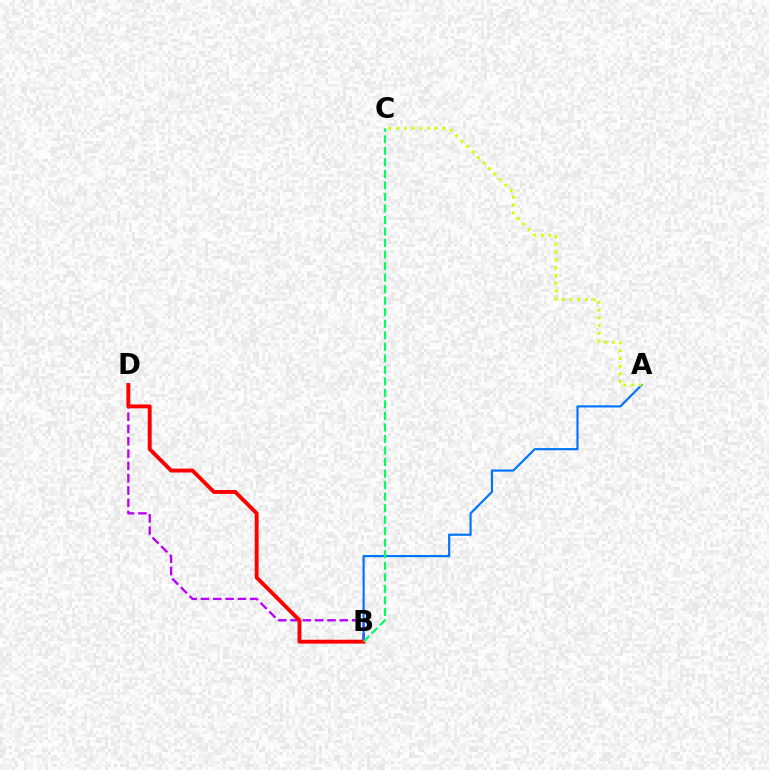{('B', 'D'): [{'color': '#b900ff', 'line_style': 'dashed', 'thickness': 1.67}, {'color': '#ff0000', 'line_style': 'solid', 'thickness': 2.81}], ('A', 'B'): [{'color': '#0074ff', 'line_style': 'solid', 'thickness': 1.56}], ('A', 'C'): [{'color': '#d1ff00', 'line_style': 'dotted', 'thickness': 2.1}], ('B', 'C'): [{'color': '#00ff5c', 'line_style': 'dashed', 'thickness': 1.57}]}